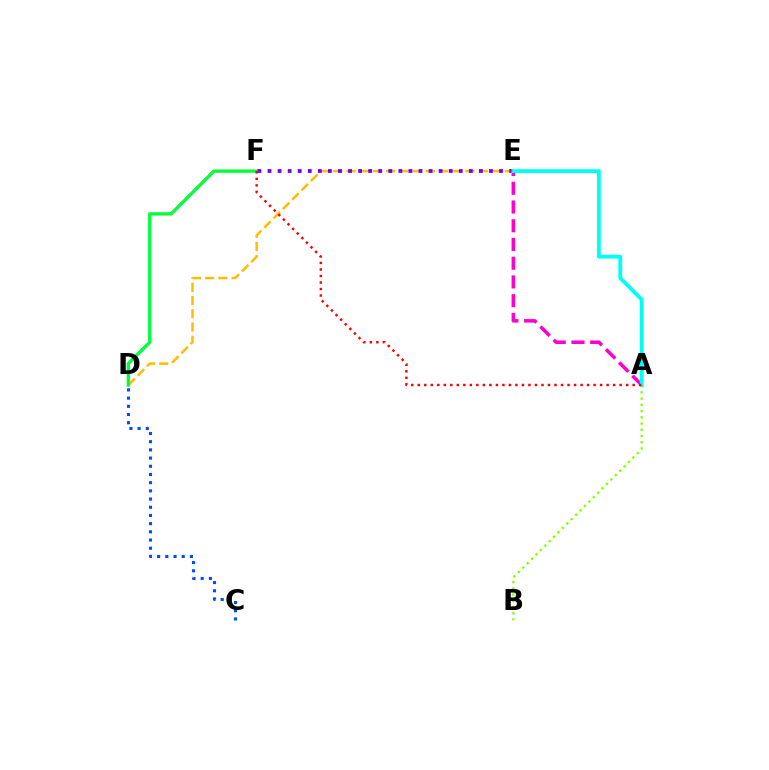{('C', 'D'): [{'color': '#004bff', 'line_style': 'dotted', 'thickness': 2.23}], ('A', 'E'): [{'color': '#ff00cf', 'line_style': 'dashed', 'thickness': 2.54}, {'color': '#00fff6', 'line_style': 'solid', 'thickness': 2.74}], ('D', 'E'): [{'color': '#ffbd00', 'line_style': 'dashed', 'thickness': 1.8}], ('D', 'F'): [{'color': '#00ff39', 'line_style': 'solid', 'thickness': 2.39}], ('E', 'F'): [{'color': '#7200ff', 'line_style': 'dotted', 'thickness': 2.74}], ('A', 'B'): [{'color': '#84ff00', 'line_style': 'dotted', 'thickness': 1.69}], ('A', 'F'): [{'color': '#ff0000', 'line_style': 'dotted', 'thickness': 1.77}]}